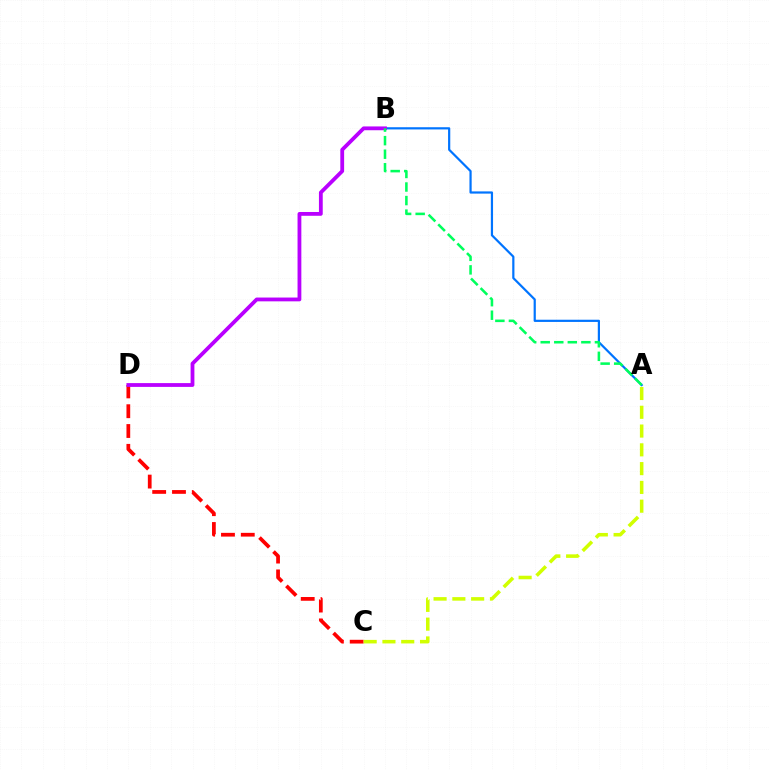{('A', 'B'): [{'color': '#0074ff', 'line_style': 'solid', 'thickness': 1.59}, {'color': '#00ff5c', 'line_style': 'dashed', 'thickness': 1.84}], ('C', 'D'): [{'color': '#ff0000', 'line_style': 'dashed', 'thickness': 2.69}], ('B', 'D'): [{'color': '#b900ff', 'line_style': 'solid', 'thickness': 2.74}], ('A', 'C'): [{'color': '#d1ff00', 'line_style': 'dashed', 'thickness': 2.55}]}